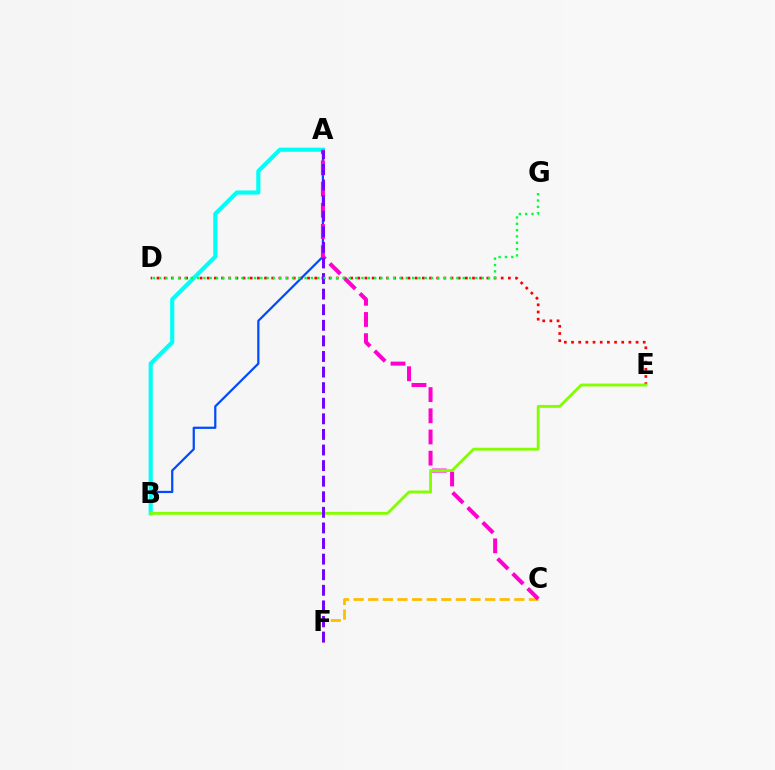{('D', 'E'): [{'color': '#ff0000', 'line_style': 'dotted', 'thickness': 1.95}], ('C', 'F'): [{'color': '#ffbd00', 'line_style': 'dashed', 'thickness': 1.98}], ('A', 'B'): [{'color': '#004bff', 'line_style': 'solid', 'thickness': 1.6}, {'color': '#00fff6', 'line_style': 'solid', 'thickness': 2.98}], ('A', 'C'): [{'color': '#ff00cf', 'line_style': 'dashed', 'thickness': 2.88}], ('B', 'E'): [{'color': '#84ff00', 'line_style': 'solid', 'thickness': 2.07}], ('A', 'F'): [{'color': '#7200ff', 'line_style': 'dashed', 'thickness': 2.12}], ('D', 'G'): [{'color': '#00ff39', 'line_style': 'dotted', 'thickness': 1.72}]}